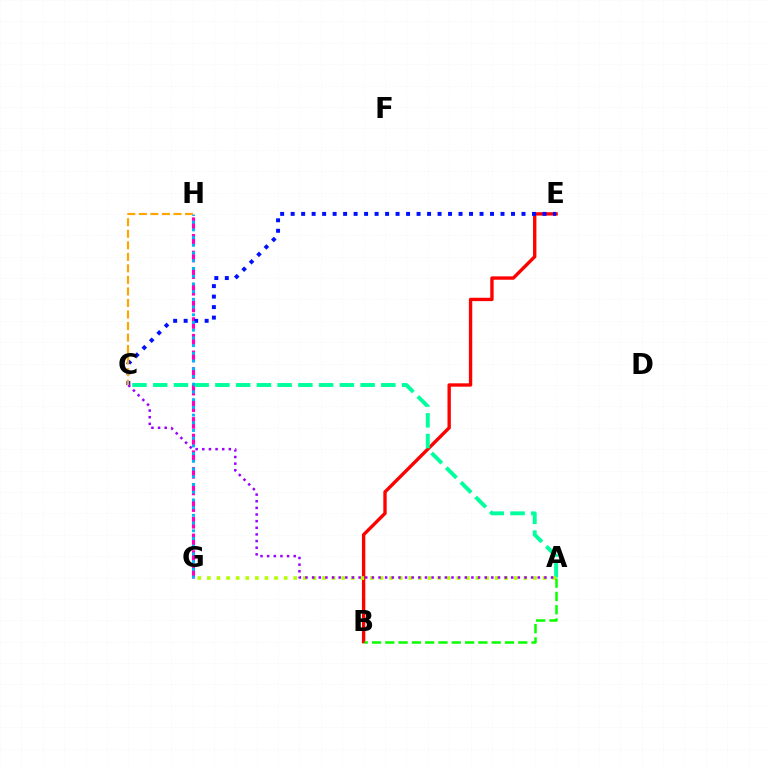{('G', 'H'): [{'color': '#ff00bd', 'line_style': 'dashed', 'thickness': 2.26}, {'color': '#00b5ff', 'line_style': 'dotted', 'thickness': 2.1}], ('B', 'E'): [{'color': '#ff0000', 'line_style': 'solid', 'thickness': 2.42}], ('A', 'C'): [{'color': '#00ff9d', 'line_style': 'dashed', 'thickness': 2.82}, {'color': '#9b00ff', 'line_style': 'dotted', 'thickness': 1.8}], ('A', 'G'): [{'color': '#b3ff00', 'line_style': 'dotted', 'thickness': 2.61}], ('C', 'E'): [{'color': '#0010ff', 'line_style': 'dotted', 'thickness': 2.85}], ('A', 'B'): [{'color': '#08ff00', 'line_style': 'dashed', 'thickness': 1.81}], ('C', 'H'): [{'color': '#ffa500', 'line_style': 'dashed', 'thickness': 1.57}]}